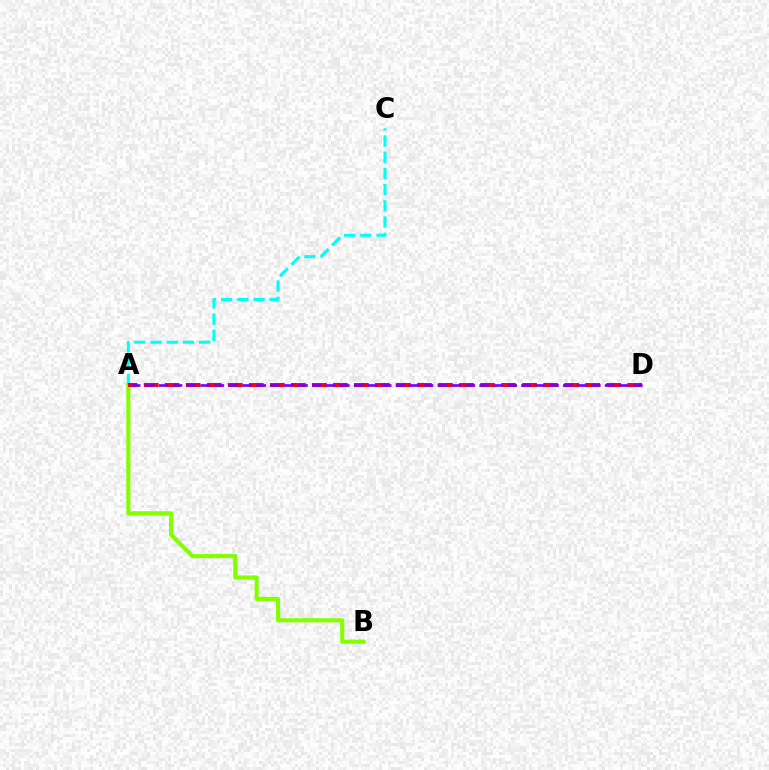{('A', 'B'): [{'color': '#84ff00', 'line_style': 'solid', 'thickness': 2.96}], ('A', 'C'): [{'color': '#00fff6', 'line_style': 'dashed', 'thickness': 2.2}], ('A', 'D'): [{'color': '#ff0000', 'line_style': 'dashed', 'thickness': 2.86}, {'color': '#7200ff', 'line_style': 'dashed', 'thickness': 1.89}]}